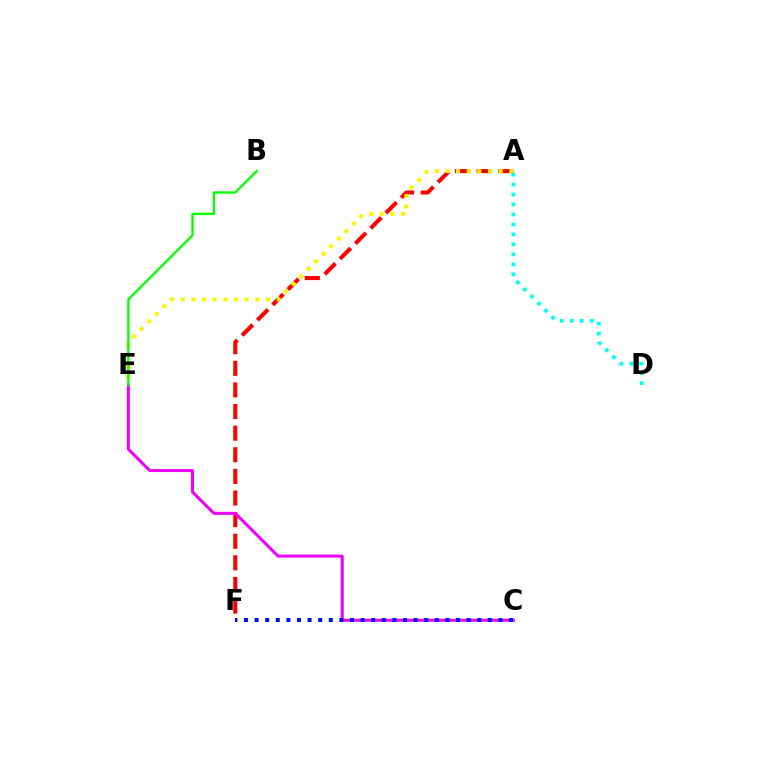{('A', 'F'): [{'color': '#ff0000', 'line_style': 'dashed', 'thickness': 2.94}], ('C', 'E'): [{'color': '#ee00ff', 'line_style': 'solid', 'thickness': 2.18}], ('A', 'E'): [{'color': '#fcf500', 'line_style': 'dotted', 'thickness': 2.89}], ('C', 'F'): [{'color': '#0010ff', 'line_style': 'dotted', 'thickness': 2.88}], ('B', 'E'): [{'color': '#08ff00', 'line_style': 'solid', 'thickness': 1.67}], ('A', 'D'): [{'color': '#00fff6', 'line_style': 'dotted', 'thickness': 2.71}]}